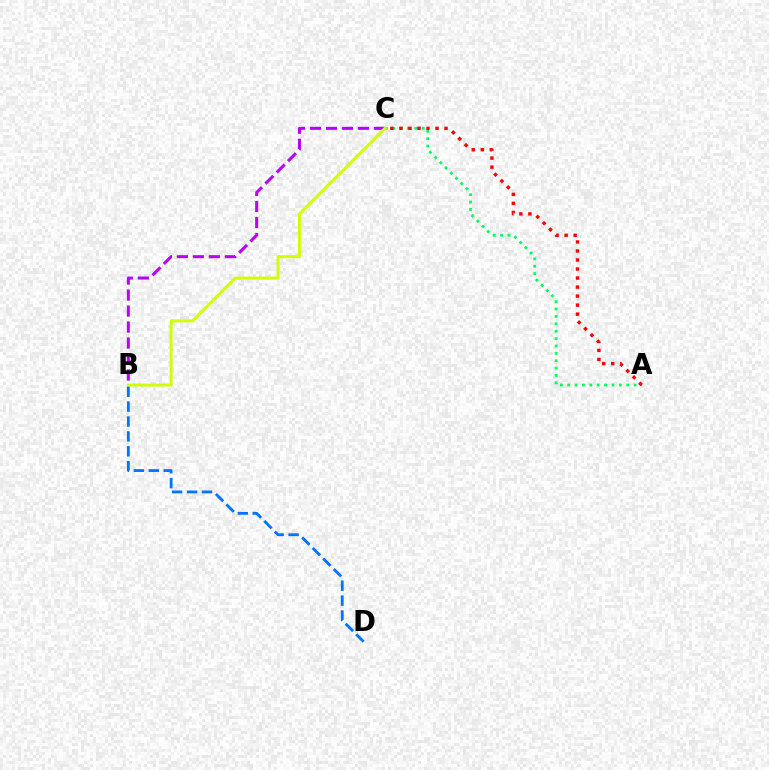{('B', 'D'): [{'color': '#0074ff', 'line_style': 'dashed', 'thickness': 2.03}], ('B', 'C'): [{'color': '#b900ff', 'line_style': 'dashed', 'thickness': 2.17}, {'color': '#d1ff00', 'line_style': 'solid', 'thickness': 2.12}], ('A', 'C'): [{'color': '#00ff5c', 'line_style': 'dotted', 'thickness': 2.0}, {'color': '#ff0000', 'line_style': 'dotted', 'thickness': 2.45}]}